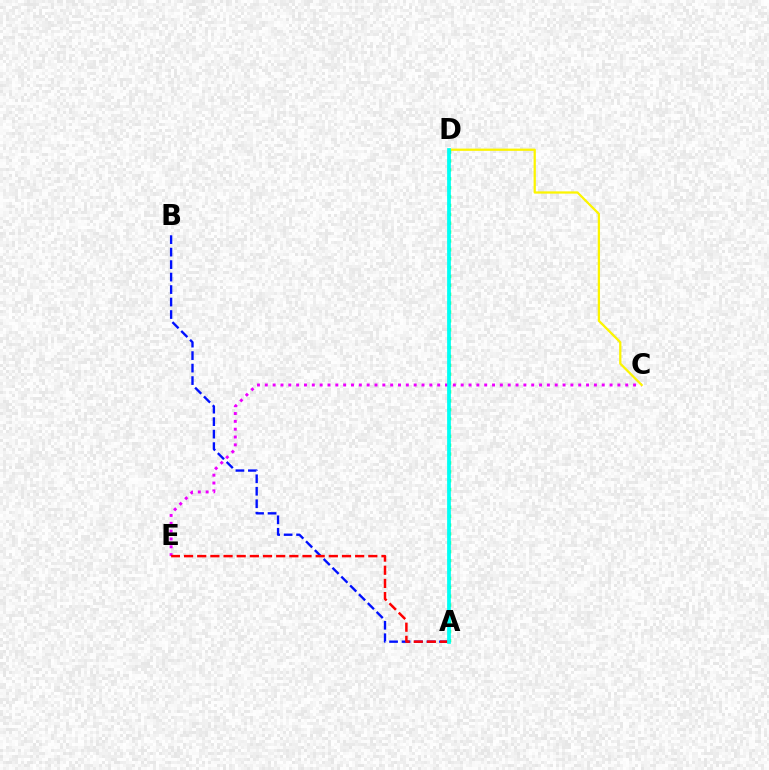{('C', 'E'): [{'color': '#ee00ff', 'line_style': 'dotted', 'thickness': 2.13}], ('C', 'D'): [{'color': '#fcf500', 'line_style': 'solid', 'thickness': 1.63}], ('A', 'B'): [{'color': '#0010ff', 'line_style': 'dashed', 'thickness': 1.7}], ('A', 'E'): [{'color': '#ff0000', 'line_style': 'dashed', 'thickness': 1.79}], ('A', 'D'): [{'color': '#08ff00', 'line_style': 'dotted', 'thickness': 2.41}, {'color': '#00fff6', 'line_style': 'solid', 'thickness': 2.69}]}